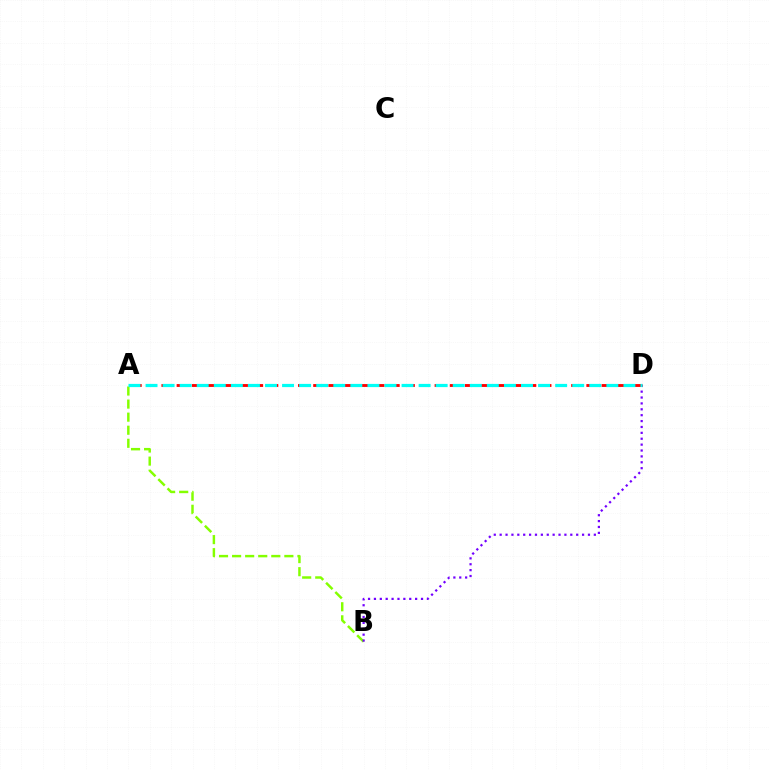{('A', 'B'): [{'color': '#84ff00', 'line_style': 'dashed', 'thickness': 1.78}], ('B', 'D'): [{'color': '#7200ff', 'line_style': 'dotted', 'thickness': 1.6}], ('A', 'D'): [{'color': '#ff0000', 'line_style': 'dashed', 'thickness': 2.06}, {'color': '#00fff6', 'line_style': 'dashed', 'thickness': 2.32}]}